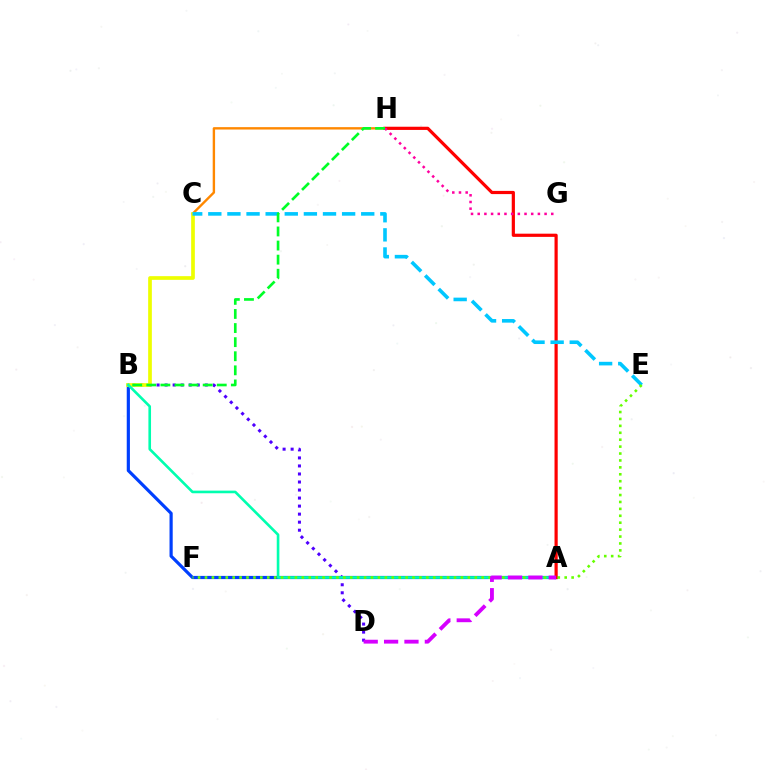{('B', 'D'): [{'color': '#4f00ff', 'line_style': 'dotted', 'thickness': 2.18}], ('C', 'H'): [{'color': '#ff8800', 'line_style': 'solid', 'thickness': 1.72}], ('A', 'B'): [{'color': '#003fff', 'line_style': 'solid', 'thickness': 2.29}, {'color': '#00ffaf', 'line_style': 'solid', 'thickness': 1.89}], ('B', 'C'): [{'color': '#eeff00', 'line_style': 'solid', 'thickness': 2.66}], ('A', 'H'): [{'color': '#ff0000', 'line_style': 'solid', 'thickness': 2.3}], ('G', 'H'): [{'color': '#ff00a0', 'line_style': 'dotted', 'thickness': 1.82}], ('C', 'E'): [{'color': '#00c7ff', 'line_style': 'dashed', 'thickness': 2.6}], ('E', 'F'): [{'color': '#66ff00', 'line_style': 'dotted', 'thickness': 1.88}], ('B', 'H'): [{'color': '#00ff27', 'line_style': 'dashed', 'thickness': 1.91}], ('A', 'D'): [{'color': '#d600ff', 'line_style': 'dashed', 'thickness': 2.77}]}